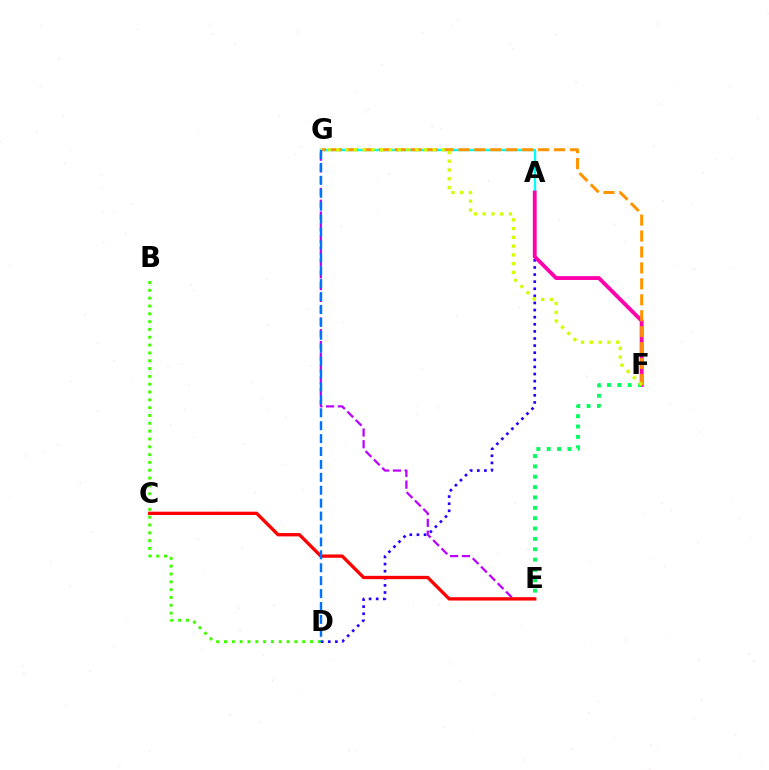{('A', 'D'): [{'color': '#2500ff', 'line_style': 'dotted', 'thickness': 1.93}], ('A', 'G'): [{'color': '#00fff6', 'line_style': 'solid', 'thickness': 1.73}], ('E', 'G'): [{'color': '#b900ff', 'line_style': 'dashed', 'thickness': 1.6}], ('A', 'F'): [{'color': '#ff00ac', 'line_style': 'solid', 'thickness': 2.76}], ('B', 'D'): [{'color': '#3dff00', 'line_style': 'dotted', 'thickness': 2.13}], ('F', 'G'): [{'color': '#ff9400', 'line_style': 'dashed', 'thickness': 2.16}, {'color': '#d1ff00', 'line_style': 'dotted', 'thickness': 2.38}], ('E', 'F'): [{'color': '#00ff5c', 'line_style': 'dotted', 'thickness': 2.81}], ('C', 'E'): [{'color': '#ff0000', 'line_style': 'solid', 'thickness': 2.39}], ('D', 'G'): [{'color': '#0074ff', 'line_style': 'dashed', 'thickness': 1.75}]}